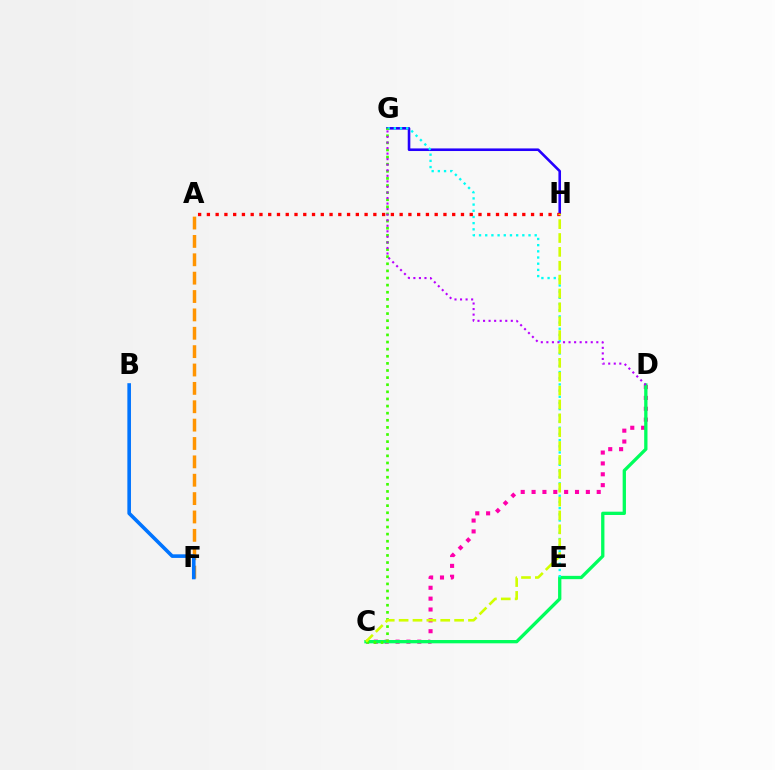{('C', 'D'): [{'color': '#ff00ac', 'line_style': 'dotted', 'thickness': 2.95}, {'color': '#00ff5c', 'line_style': 'solid', 'thickness': 2.38}], ('A', 'F'): [{'color': '#ff9400', 'line_style': 'dashed', 'thickness': 2.5}], ('G', 'H'): [{'color': '#2500ff', 'line_style': 'solid', 'thickness': 1.87}], ('B', 'F'): [{'color': '#0074ff', 'line_style': 'solid', 'thickness': 2.6}], ('E', 'G'): [{'color': '#00fff6', 'line_style': 'dotted', 'thickness': 1.68}], ('C', 'G'): [{'color': '#3dff00', 'line_style': 'dotted', 'thickness': 1.93}], ('A', 'H'): [{'color': '#ff0000', 'line_style': 'dotted', 'thickness': 2.38}], ('C', 'H'): [{'color': '#d1ff00', 'line_style': 'dashed', 'thickness': 1.88}], ('D', 'G'): [{'color': '#b900ff', 'line_style': 'dotted', 'thickness': 1.51}]}